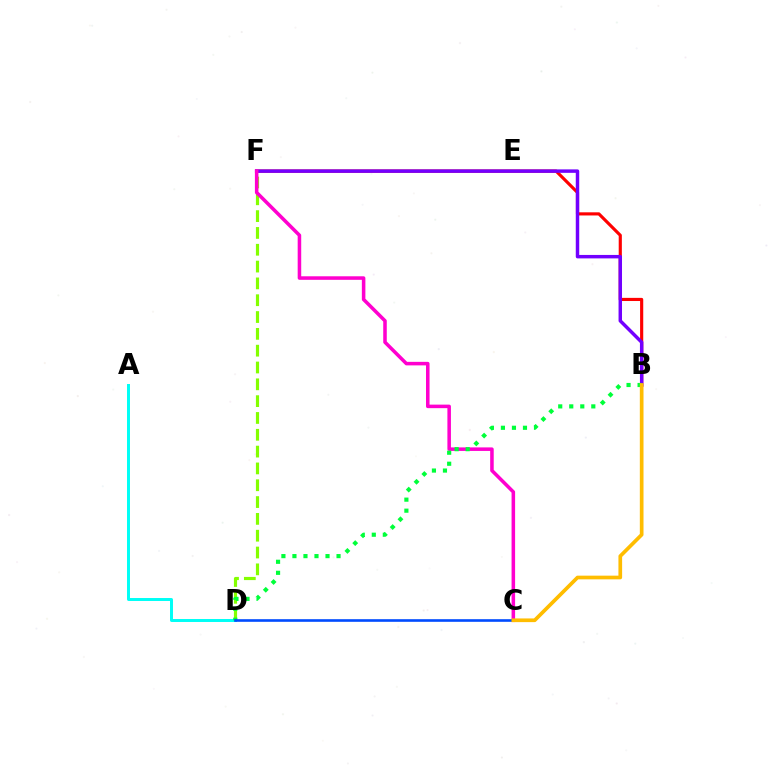{('A', 'D'): [{'color': '#00fff6', 'line_style': 'solid', 'thickness': 2.14}], ('B', 'F'): [{'color': '#ff0000', 'line_style': 'solid', 'thickness': 2.26}, {'color': '#7200ff', 'line_style': 'solid', 'thickness': 2.49}], ('D', 'F'): [{'color': '#84ff00', 'line_style': 'dashed', 'thickness': 2.29}], ('C', 'F'): [{'color': '#ff00cf', 'line_style': 'solid', 'thickness': 2.55}], ('B', 'D'): [{'color': '#00ff39', 'line_style': 'dotted', 'thickness': 3.0}], ('C', 'D'): [{'color': '#004bff', 'line_style': 'solid', 'thickness': 1.89}], ('B', 'C'): [{'color': '#ffbd00', 'line_style': 'solid', 'thickness': 2.66}]}